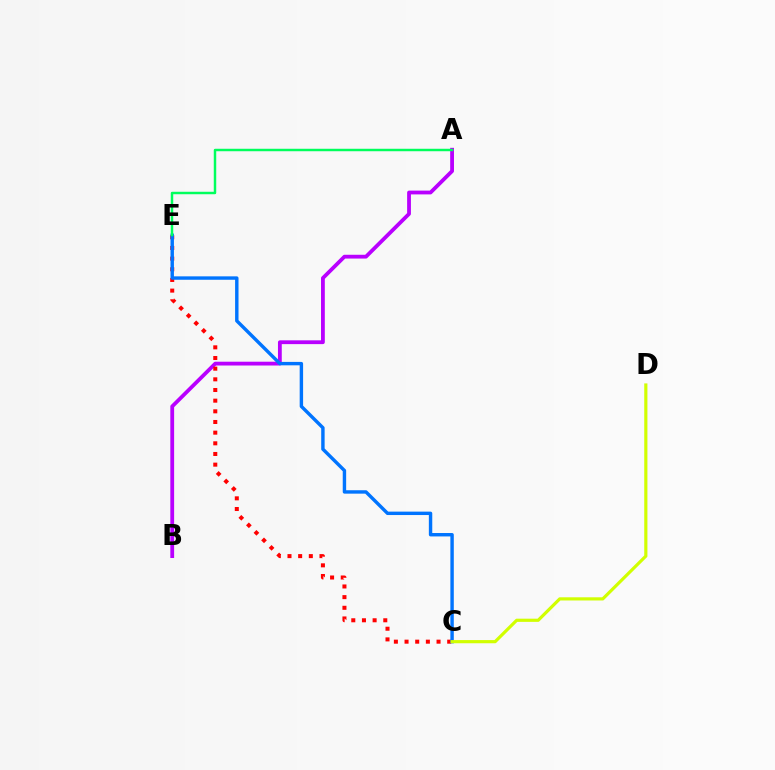{('A', 'B'): [{'color': '#b900ff', 'line_style': 'solid', 'thickness': 2.73}], ('C', 'E'): [{'color': '#ff0000', 'line_style': 'dotted', 'thickness': 2.9}, {'color': '#0074ff', 'line_style': 'solid', 'thickness': 2.46}], ('C', 'D'): [{'color': '#d1ff00', 'line_style': 'solid', 'thickness': 2.29}], ('A', 'E'): [{'color': '#00ff5c', 'line_style': 'solid', 'thickness': 1.77}]}